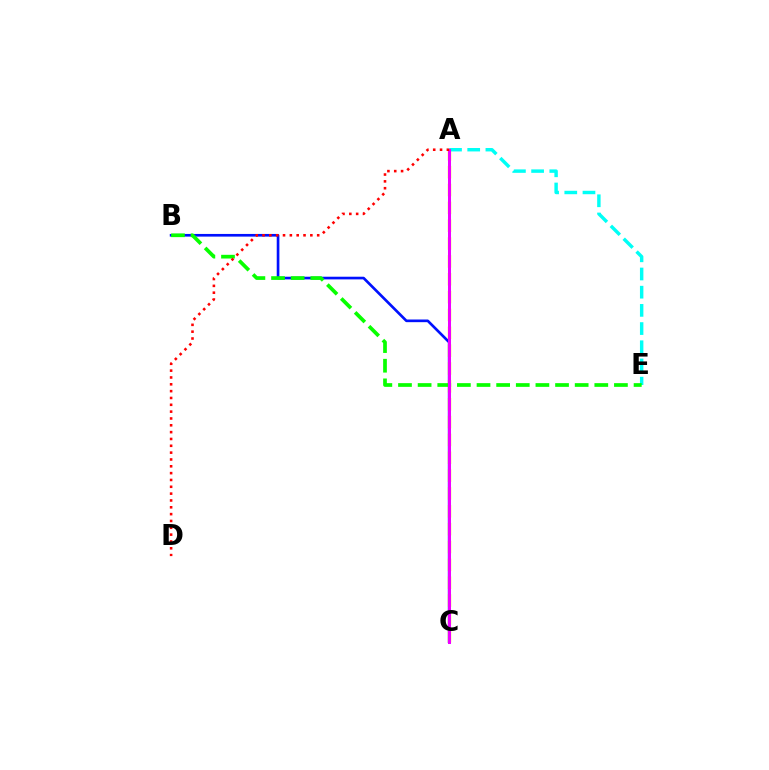{('B', 'C'): [{'color': '#0010ff', 'line_style': 'solid', 'thickness': 1.92}], ('A', 'C'): [{'color': '#fcf500', 'line_style': 'dashed', 'thickness': 2.42}, {'color': '#ee00ff', 'line_style': 'solid', 'thickness': 2.18}], ('A', 'E'): [{'color': '#00fff6', 'line_style': 'dashed', 'thickness': 2.47}], ('B', 'E'): [{'color': '#08ff00', 'line_style': 'dashed', 'thickness': 2.67}], ('A', 'D'): [{'color': '#ff0000', 'line_style': 'dotted', 'thickness': 1.86}]}